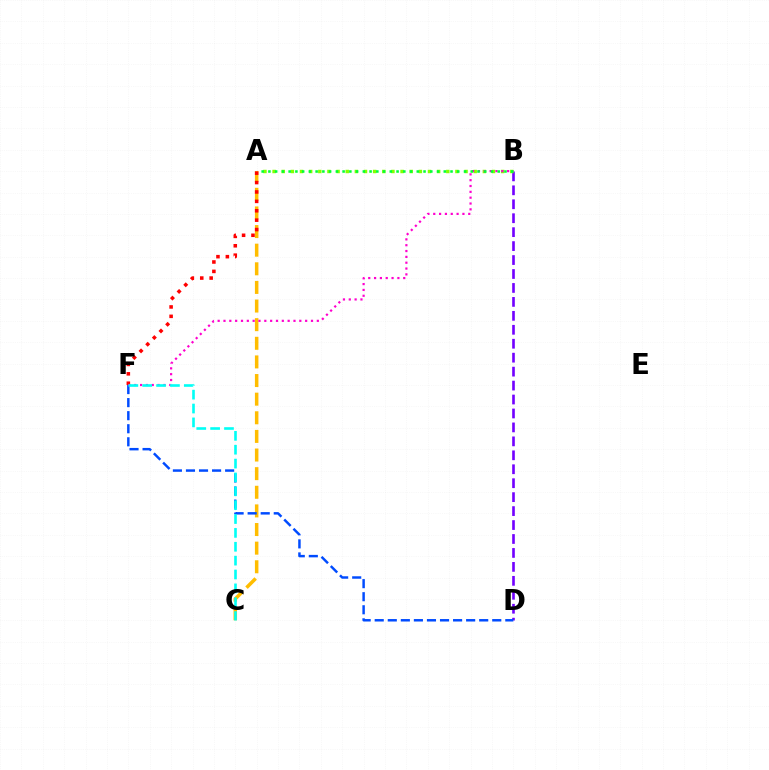{('A', 'C'): [{'color': '#ffbd00', 'line_style': 'dashed', 'thickness': 2.53}], ('B', 'D'): [{'color': '#7200ff', 'line_style': 'dashed', 'thickness': 1.89}], ('D', 'F'): [{'color': '#004bff', 'line_style': 'dashed', 'thickness': 1.77}], ('A', 'B'): [{'color': '#84ff00', 'line_style': 'dotted', 'thickness': 2.48}, {'color': '#00ff39', 'line_style': 'dotted', 'thickness': 1.83}], ('A', 'F'): [{'color': '#ff0000', 'line_style': 'dotted', 'thickness': 2.55}], ('B', 'F'): [{'color': '#ff00cf', 'line_style': 'dotted', 'thickness': 1.58}], ('C', 'F'): [{'color': '#00fff6', 'line_style': 'dashed', 'thickness': 1.88}]}